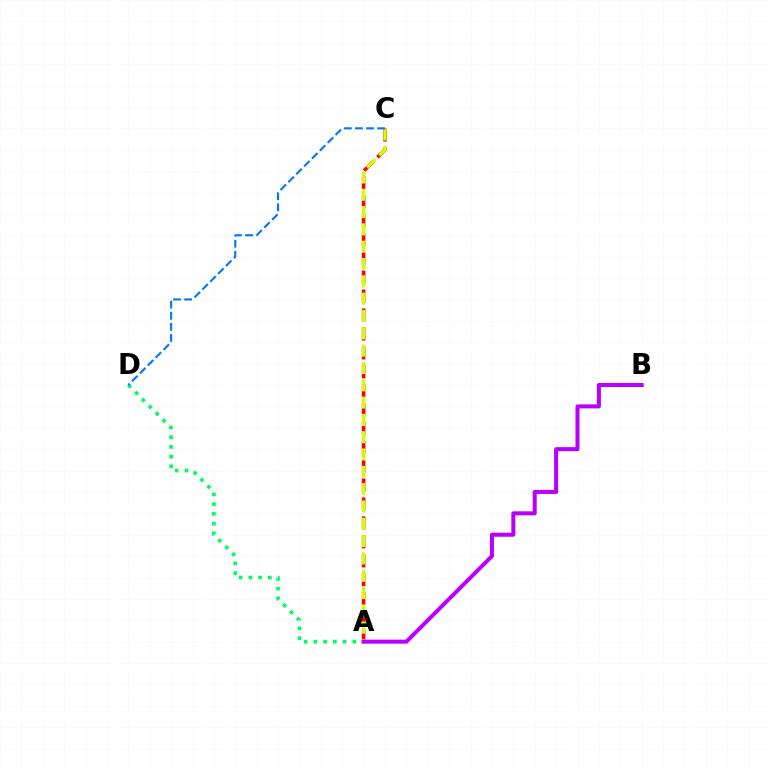{('A', 'D'): [{'color': '#00ff5c', 'line_style': 'dotted', 'thickness': 2.64}], ('A', 'C'): [{'color': '#ff0000', 'line_style': 'dashed', 'thickness': 2.57}, {'color': '#d1ff00', 'line_style': 'dashed', 'thickness': 2.35}], ('A', 'B'): [{'color': '#b900ff', 'line_style': 'solid', 'thickness': 2.9}], ('C', 'D'): [{'color': '#0074ff', 'line_style': 'dashed', 'thickness': 1.51}]}